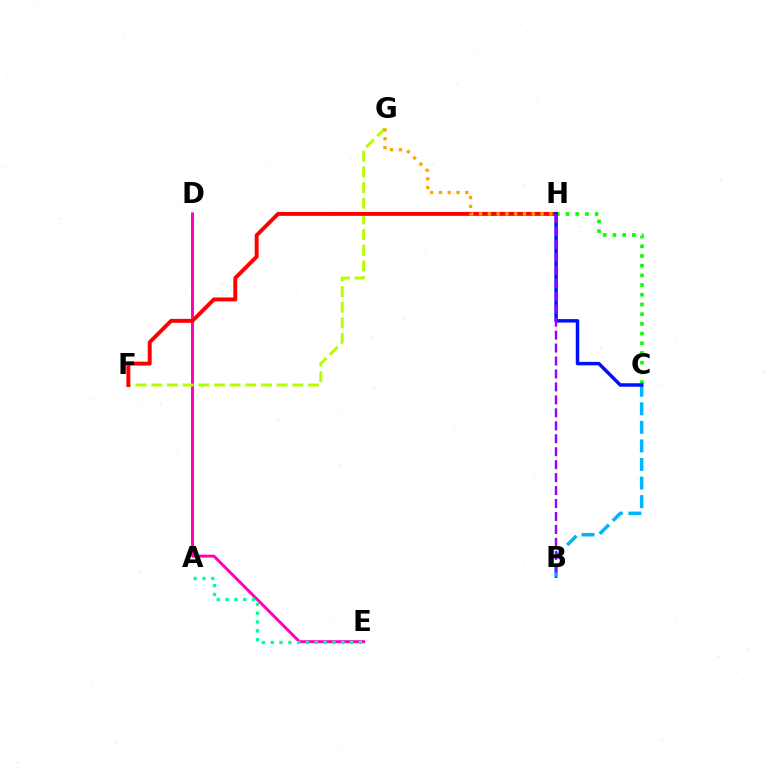{('B', 'C'): [{'color': '#00b5ff', 'line_style': 'dashed', 'thickness': 2.52}], ('D', 'E'): [{'color': '#ff00bd', 'line_style': 'solid', 'thickness': 2.12}], ('F', 'G'): [{'color': '#b3ff00', 'line_style': 'dashed', 'thickness': 2.13}], ('A', 'E'): [{'color': '#00ff9d', 'line_style': 'dotted', 'thickness': 2.4}], ('F', 'H'): [{'color': '#ff0000', 'line_style': 'solid', 'thickness': 2.83}], ('C', 'H'): [{'color': '#08ff00', 'line_style': 'dotted', 'thickness': 2.64}, {'color': '#0010ff', 'line_style': 'solid', 'thickness': 2.5}], ('B', 'H'): [{'color': '#9b00ff', 'line_style': 'dashed', 'thickness': 1.76}], ('G', 'H'): [{'color': '#ffa500', 'line_style': 'dotted', 'thickness': 2.39}]}